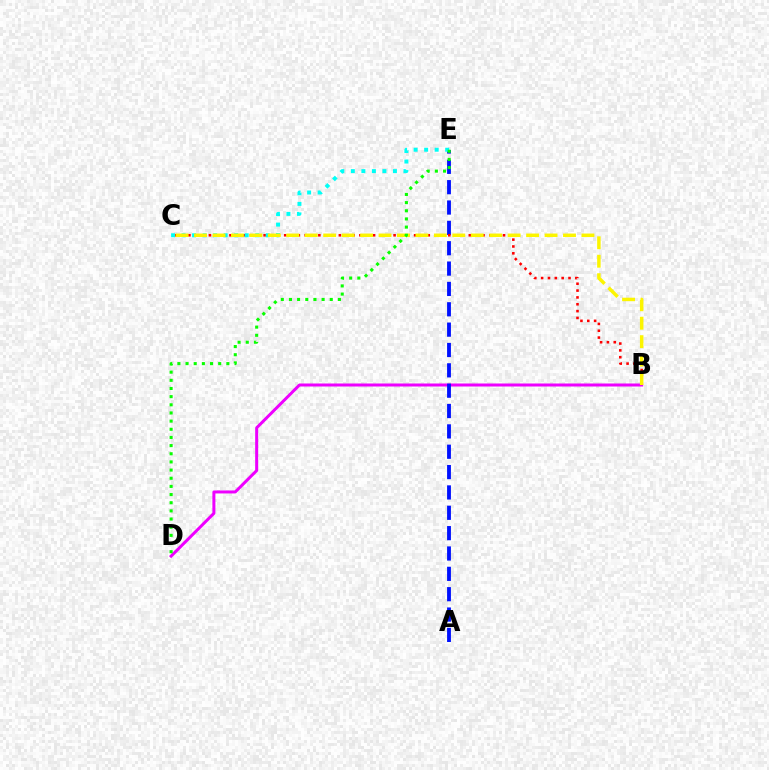{('B', 'D'): [{'color': '#ee00ff', 'line_style': 'solid', 'thickness': 2.16}], ('A', 'E'): [{'color': '#0010ff', 'line_style': 'dashed', 'thickness': 2.76}], ('B', 'C'): [{'color': '#ff0000', 'line_style': 'dotted', 'thickness': 1.86}, {'color': '#fcf500', 'line_style': 'dashed', 'thickness': 2.51}], ('C', 'E'): [{'color': '#00fff6', 'line_style': 'dotted', 'thickness': 2.86}], ('D', 'E'): [{'color': '#08ff00', 'line_style': 'dotted', 'thickness': 2.22}]}